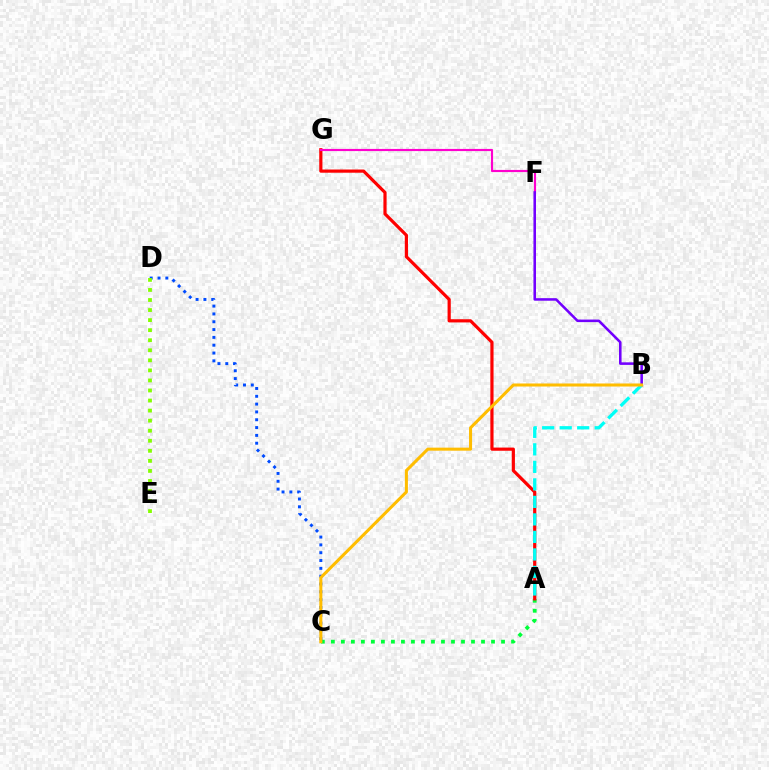{('A', 'C'): [{'color': '#00ff39', 'line_style': 'dotted', 'thickness': 2.72}], ('A', 'G'): [{'color': '#ff0000', 'line_style': 'solid', 'thickness': 2.3}], ('C', 'D'): [{'color': '#004bff', 'line_style': 'dotted', 'thickness': 2.12}], ('F', 'G'): [{'color': '#ff00cf', 'line_style': 'solid', 'thickness': 1.55}], ('B', 'F'): [{'color': '#7200ff', 'line_style': 'solid', 'thickness': 1.84}], ('D', 'E'): [{'color': '#84ff00', 'line_style': 'dotted', 'thickness': 2.73}], ('A', 'B'): [{'color': '#00fff6', 'line_style': 'dashed', 'thickness': 2.38}], ('B', 'C'): [{'color': '#ffbd00', 'line_style': 'solid', 'thickness': 2.19}]}